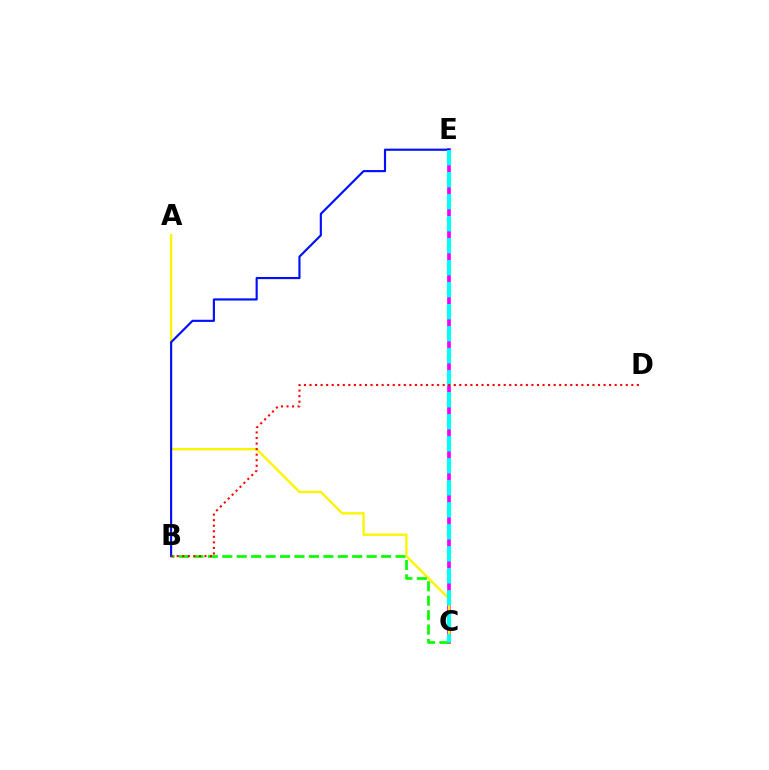{('C', 'E'): [{'color': '#ee00ff', 'line_style': 'solid', 'thickness': 2.64}, {'color': '#00fff6', 'line_style': 'dashed', 'thickness': 2.99}], ('A', 'C'): [{'color': '#fcf500', 'line_style': 'solid', 'thickness': 1.7}], ('B', 'C'): [{'color': '#08ff00', 'line_style': 'dashed', 'thickness': 1.96}], ('B', 'E'): [{'color': '#0010ff', 'line_style': 'solid', 'thickness': 1.55}], ('B', 'D'): [{'color': '#ff0000', 'line_style': 'dotted', 'thickness': 1.51}]}